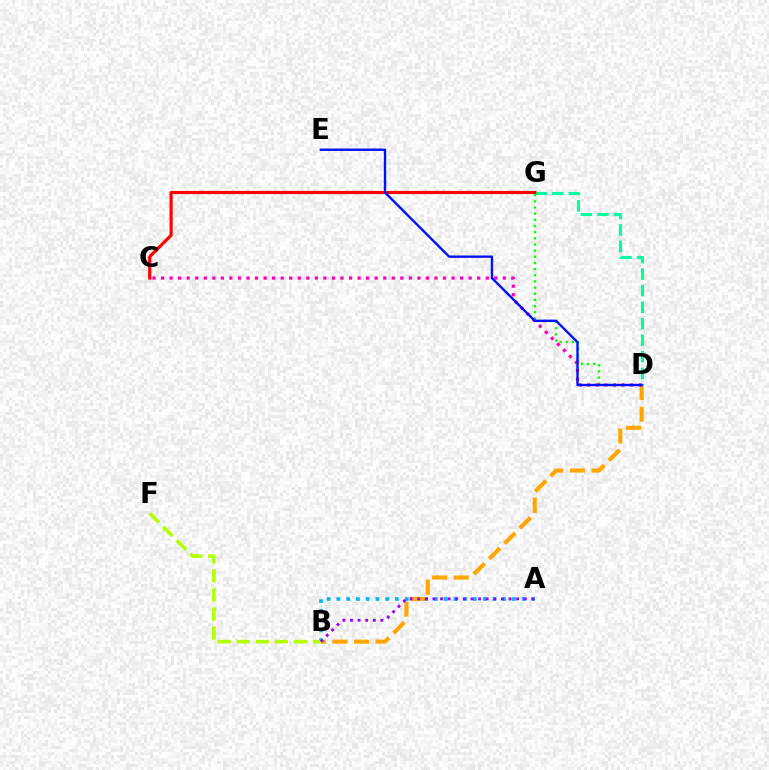{('A', 'B'): [{'color': '#00b5ff', 'line_style': 'dotted', 'thickness': 2.65}, {'color': '#9b00ff', 'line_style': 'dotted', 'thickness': 2.07}], ('B', 'D'): [{'color': '#ffa500', 'line_style': 'dashed', 'thickness': 2.94}], ('D', 'G'): [{'color': '#08ff00', 'line_style': 'dotted', 'thickness': 1.67}, {'color': '#00ff9d', 'line_style': 'dashed', 'thickness': 2.25}], ('B', 'F'): [{'color': '#b3ff00', 'line_style': 'dashed', 'thickness': 2.58}], ('C', 'D'): [{'color': '#ff00bd', 'line_style': 'dotted', 'thickness': 2.32}], ('C', 'G'): [{'color': '#ff0000', 'line_style': 'solid', 'thickness': 2.28}], ('D', 'E'): [{'color': '#0010ff', 'line_style': 'solid', 'thickness': 1.7}]}